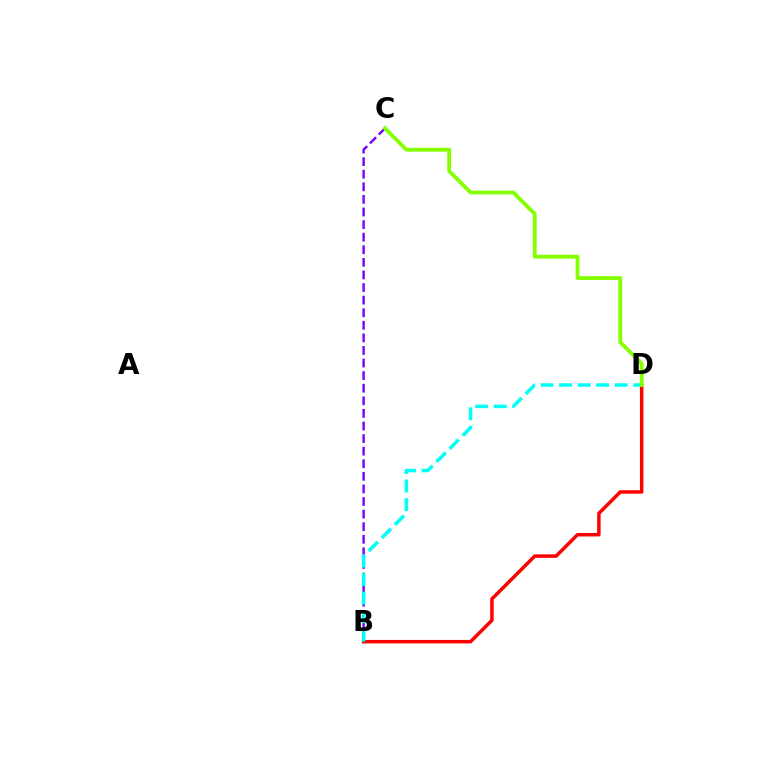{('B', 'C'): [{'color': '#7200ff', 'line_style': 'dashed', 'thickness': 1.71}], ('B', 'D'): [{'color': '#ff0000', 'line_style': 'solid', 'thickness': 2.5}, {'color': '#00fff6', 'line_style': 'dashed', 'thickness': 2.52}], ('C', 'D'): [{'color': '#84ff00', 'line_style': 'solid', 'thickness': 2.75}]}